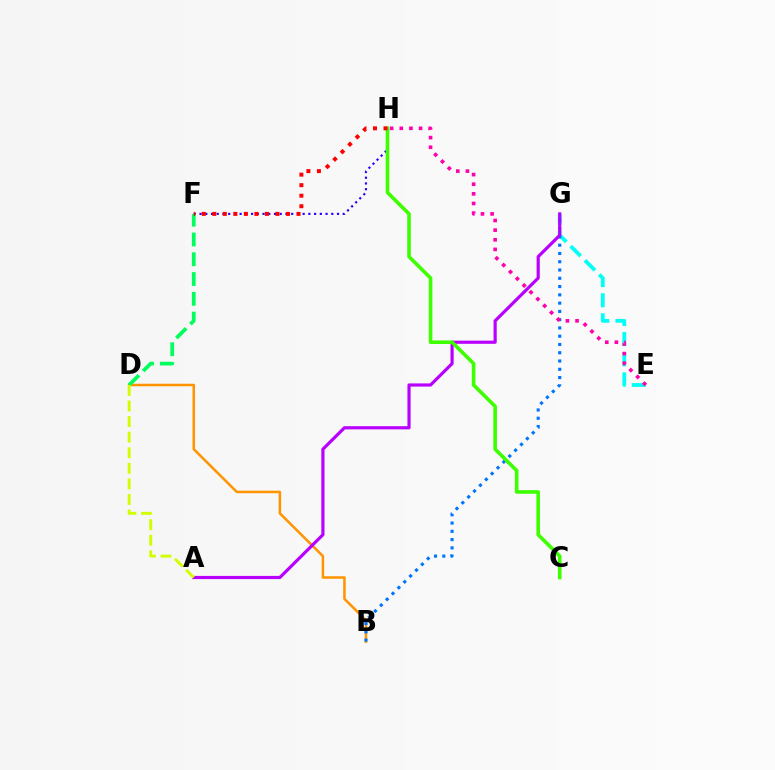{('E', 'G'): [{'color': '#00fff6', 'line_style': 'dashed', 'thickness': 2.73}], ('F', 'H'): [{'color': '#2500ff', 'line_style': 'dotted', 'thickness': 1.56}, {'color': '#ff0000', 'line_style': 'dotted', 'thickness': 2.86}], ('B', 'D'): [{'color': '#ff9400', 'line_style': 'solid', 'thickness': 1.82}], ('B', 'G'): [{'color': '#0074ff', 'line_style': 'dotted', 'thickness': 2.25}], ('A', 'G'): [{'color': '#b900ff', 'line_style': 'solid', 'thickness': 2.29}], ('E', 'H'): [{'color': '#ff00ac', 'line_style': 'dotted', 'thickness': 2.62}], ('C', 'H'): [{'color': '#3dff00', 'line_style': 'solid', 'thickness': 2.59}], ('D', 'F'): [{'color': '#00ff5c', 'line_style': 'dashed', 'thickness': 2.69}], ('A', 'D'): [{'color': '#d1ff00', 'line_style': 'dashed', 'thickness': 2.12}]}